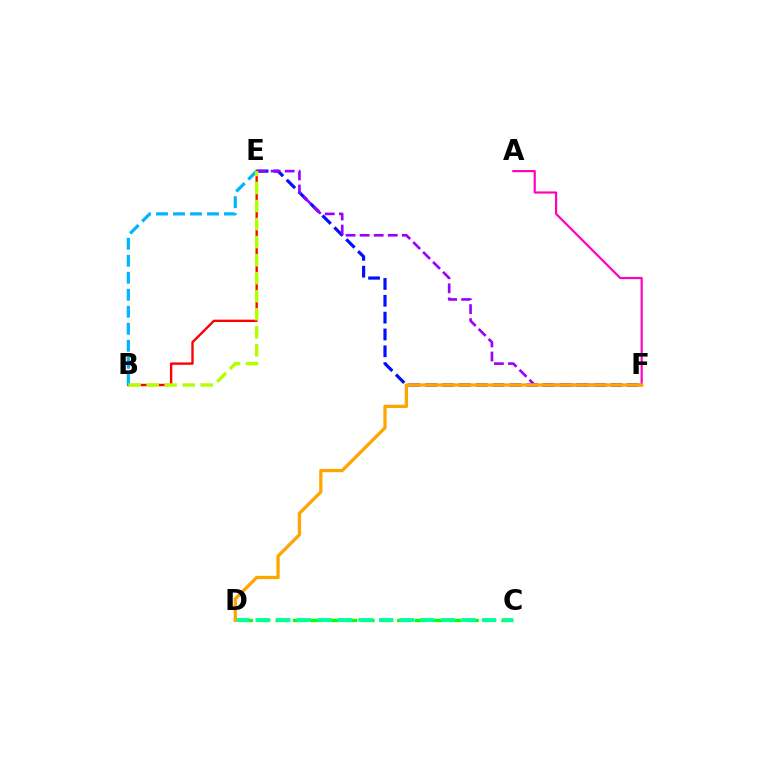{('B', 'E'): [{'color': '#ff0000', 'line_style': 'solid', 'thickness': 1.7}, {'color': '#00b5ff', 'line_style': 'dashed', 'thickness': 2.31}, {'color': '#b3ff00', 'line_style': 'dashed', 'thickness': 2.45}], ('E', 'F'): [{'color': '#0010ff', 'line_style': 'dashed', 'thickness': 2.29}, {'color': '#9b00ff', 'line_style': 'dashed', 'thickness': 1.91}], ('A', 'F'): [{'color': '#ff00bd', 'line_style': 'solid', 'thickness': 1.57}], ('C', 'D'): [{'color': '#08ff00', 'line_style': 'dashed', 'thickness': 2.36}, {'color': '#00ff9d', 'line_style': 'dashed', 'thickness': 2.8}], ('D', 'F'): [{'color': '#ffa500', 'line_style': 'solid', 'thickness': 2.37}]}